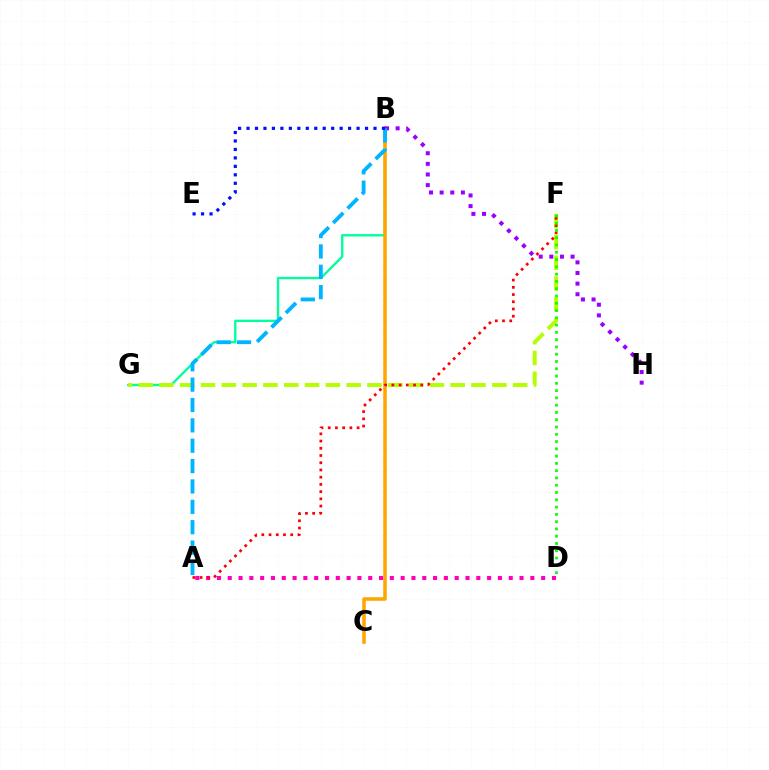{('B', 'G'): [{'color': '#00ff9d', 'line_style': 'solid', 'thickness': 1.7}], ('B', 'C'): [{'color': '#ffa500', 'line_style': 'solid', 'thickness': 2.54}], ('F', 'G'): [{'color': '#b3ff00', 'line_style': 'dashed', 'thickness': 2.83}], ('B', 'H'): [{'color': '#9b00ff', 'line_style': 'dotted', 'thickness': 2.89}], ('A', 'D'): [{'color': '#ff00bd', 'line_style': 'dotted', 'thickness': 2.94}], ('A', 'F'): [{'color': '#ff0000', 'line_style': 'dotted', 'thickness': 1.96}], ('A', 'B'): [{'color': '#00b5ff', 'line_style': 'dashed', 'thickness': 2.77}], ('D', 'F'): [{'color': '#08ff00', 'line_style': 'dotted', 'thickness': 1.98}], ('B', 'E'): [{'color': '#0010ff', 'line_style': 'dotted', 'thickness': 2.3}]}